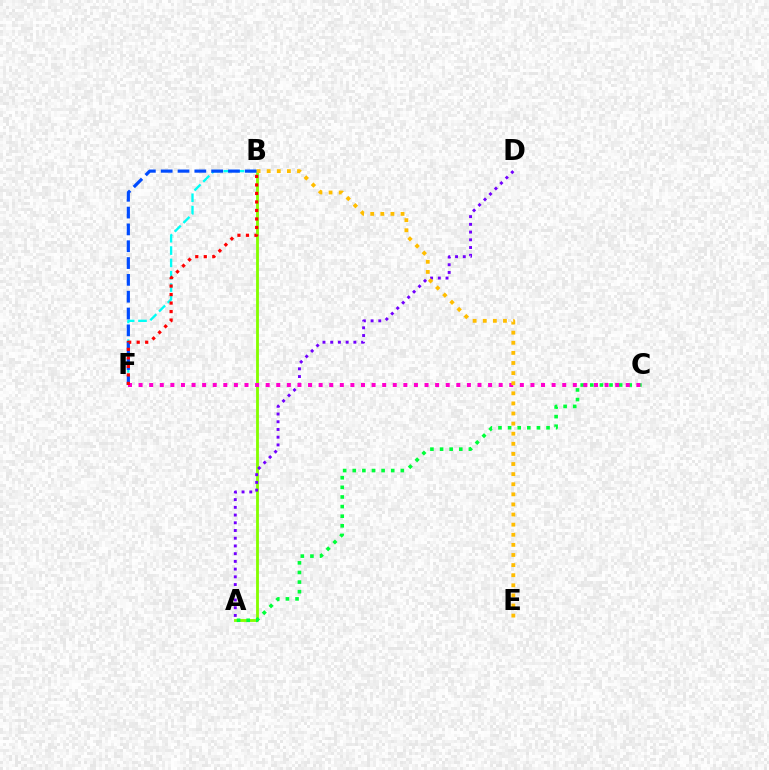{('A', 'B'): [{'color': '#84ff00', 'line_style': 'solid', 'thickness': 2.04}], ('B', 'F'): [{'color': '#00fff6', 'line_style': 'dashed', 'thickness': 1.68}, {'color': '#004bff', 'line_style': 'dashed', 'thickness': 2.29}, {'color': '#ff0000', 'line_style': 'dotted', 'thickness': 2.31}], ('A', 'D'): [{'color': '#7200ff', 'line_style': 'dotted', 'thickness': 2.1}], ('A', 'C'): [{'color': '#00ff39', 'line_style': 'dotted', 'thickness': 2.61}], ('C', 'F'): [{'color': '#ff00cf', 'line_style': 'dotted', 'thickness': 2.88}], ('B', 'E'): [{'color': '#ffbd00', 'line_style': 'dotted', 'thickness': 2.75}]}